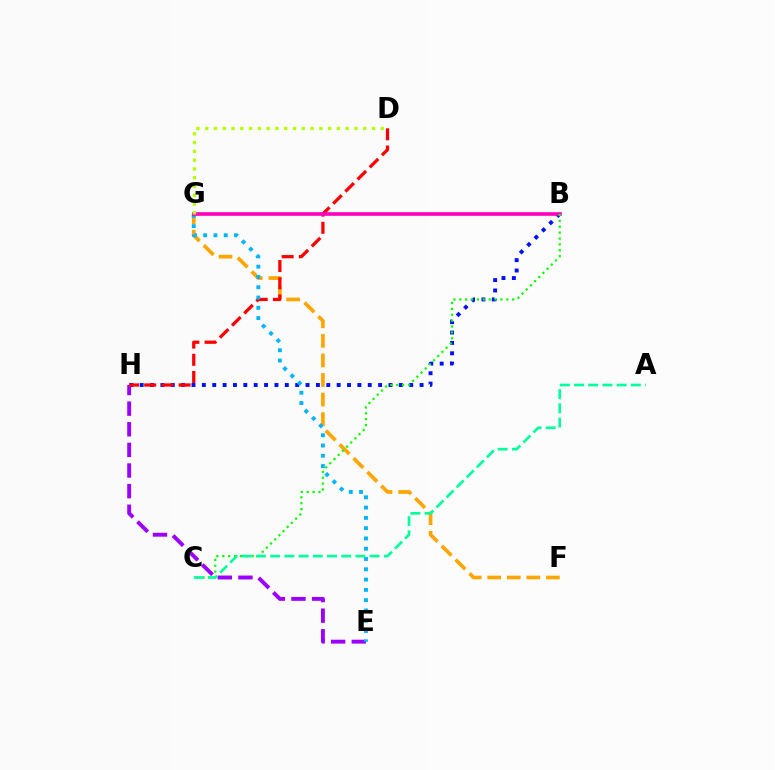{('F', 'G'): [{'color': '#ffa500', 'line_style': 'dashed', 'thickness': 2.66}], ('B', 'H'): [{'color': '#0010ff', 'line_style': 'dotted', 'thickness': 2.82}], ('E', 'H'): [{'color': '#9b00ff', 'line_style': 'dashed', 'thickness': 2.8}], ('D', 'H'): [{'color': '#ff0000', 'line_style': 'dashed', 'thickness': 2.34}], ('E', 'G'): [{'color': '#00b5ff', 'line_style': 'dotted', 'thickness': 2.79}], ('B', 'G'): [{'color': '#ff00bd', 'line_style': 'solid', 'thickness': 2.62}], ('B', 'C'): [{'color': '#08ff00', 'line_style': 'dotted', 'thickness': 1.6}], ('D', 'G'): [{'color': '#b3ff00', 'line_style': 'dotted', 'thickness': 2.39}], ('A', 'C'): [{'color': '#00ff9d', 'line_style': 'dashed', 'thickness': 1.93}]}